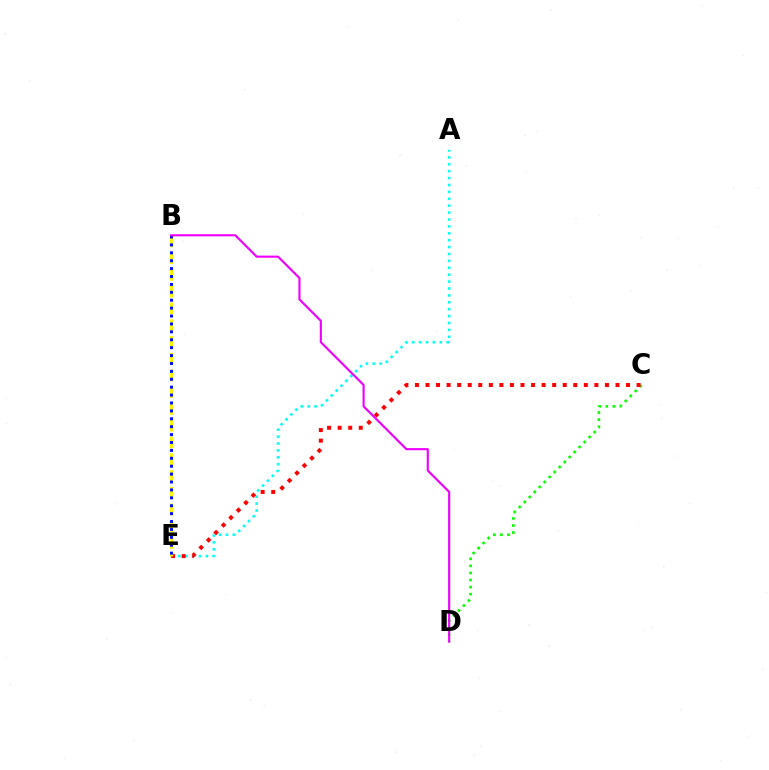{('C', 'D'): [{'color': '#08ff00', 'line_style': 'dotted', 'thickness': 1.92}], ('A', 'E'): [{'color': '#00fff6', 'line_style': 'dotted', 'thickness': 1.87}], ('C', 'E'): [{'color': '#ff0000', 'line_style': 'dotted', 'thickness': 2.87}], ('B', 'E'): [{'color': '#fcf500', 'line_style': 'dashed', 'thickness': 2.28}, {'color': '#0010ff', 'line_style': 'dotted', 'thickness': 2.15}], ('B', 'D'): [{'color': '#ee00ff', 'line_style': 'solid', 'thickness': 1.54}]}